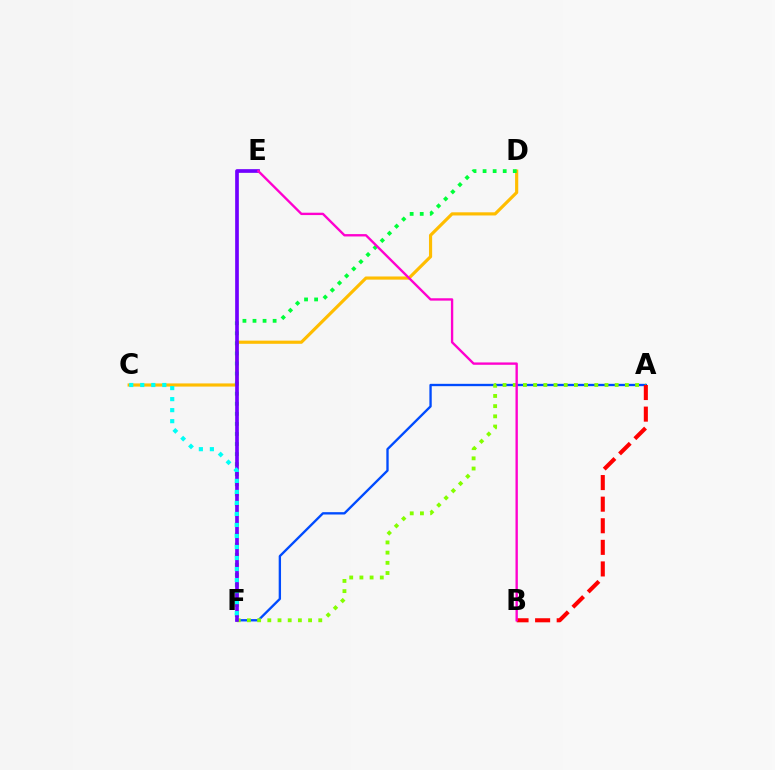{('C', 'D'): [{'color': '#ffbd00', 'line_style': 'solid', 'thickness': 2.27}], ('A', 'F'): [{'color': '#004bff', 'line_style': 'solid', 'thickness': 1.69}, {'color': '#84ff00', 'line_style': 'dotted', 'thickness': 2.77}], ('D', 'F'): [{'color': '#00ff39', 'line_style': 'dotted', 'thickness': 2.73}], ('E', 'F'): [{'color': '#7200ff', 'line_style': 'solid', 'thickness': 2.65}], ('C', 'F'): [{'color': '#00fff6', 'line_style': 'dotted', 'thickness': 2.99}], ('A', 'B'): [{'color': '#ff0000', 'line_style': 'dashed', 'thickness': 2.93}], ('B', 'E'): [{'color': '#ff00cf', 'line_style': 'solid', 'thickness': 1.7}]}